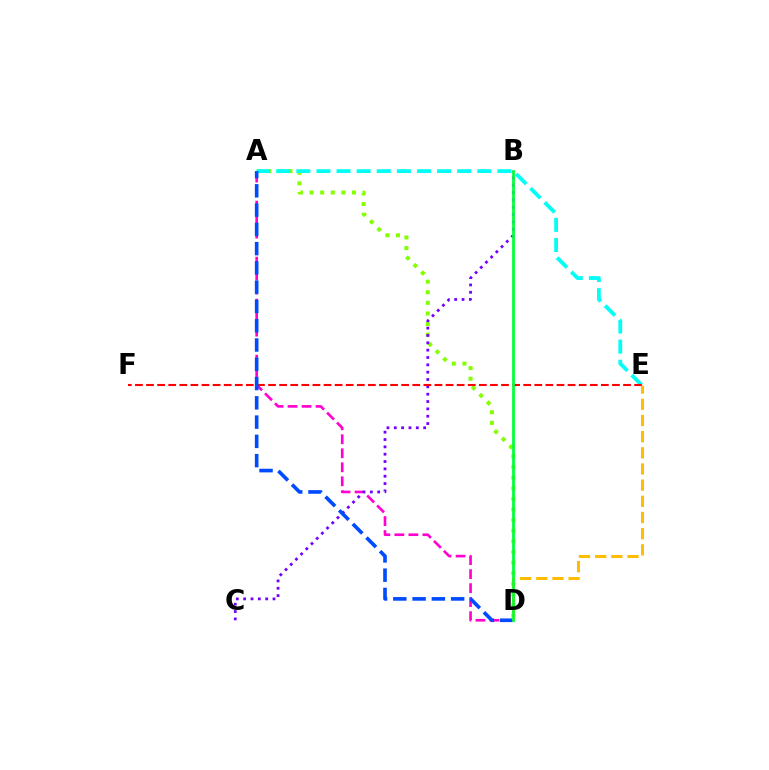{('A', 'D'): [{'color': '#84ff00', 'line_style': 'dotted', 'thickness': 2.88}, {'color': '#ff00cf', 'line_style': 'dashed', 'thickness': 1.9}, {'color': '#004bff', 'line_style': 'dashed', 'thickness': 2.62}], ('A', 'E'): [{'color': '#00fff6', 'line_style': 'dashed', 'thickness': 2.73}], ('B', 'C'): [{'color': '#7200ff', 'line_style': 'dotted', 'thickness': 1.99}], ('E', 'F'): [{'color': '#ff0000', 'line_style': 'dashed', 'thickness': 1.51}], ('D', 'E'): [{'color': '#ffbd00', 'line_style': 'dashed', 'thickness': 2.2}], ('B', 'D'): [{'color': '#00ff39', 'line_style': 'solid', 'thickness': 1.96}]}